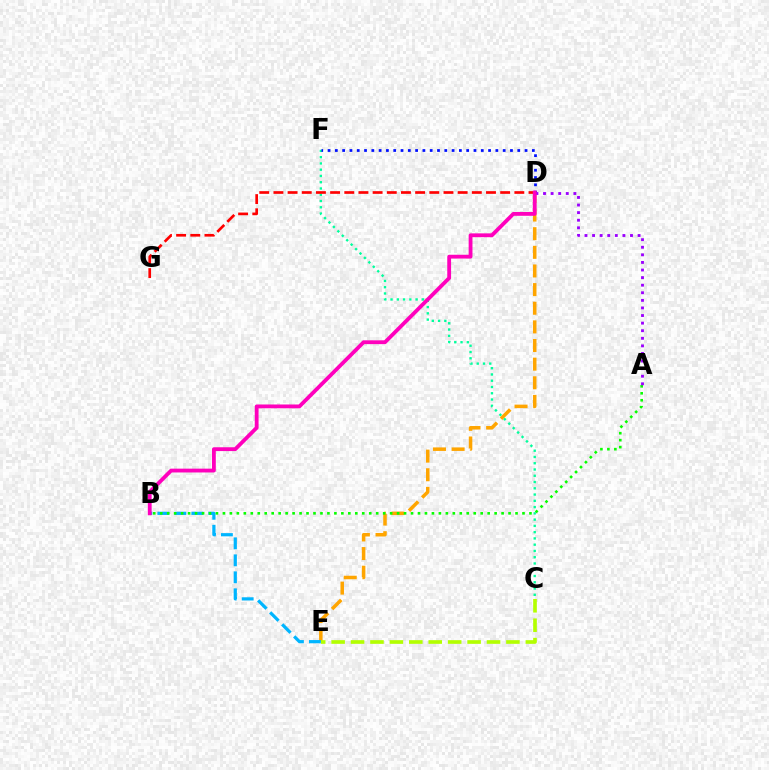{('D', 'E'): [{'color': '#ffa500', 'line_style': 'dashed', 'thickness': 2.53}], ('C', 'F'): [{'color': '#00ff9d', 'line_style': 'dotted', 'thickness': 1.7}], ('B', 'E'): [{'color': '#00b5ff', 'line_style': 'dashed', 'thickness': 2.31}], ('A', 'B'): [{'color': '#08ff00', 'line_style': 'dotted', 'thickness': 1.89}], ('D', 'F'): [{'color': '#0010ff', 'line_style': 'dotted', 'thickness': 1.98}], ('D', 'G'): [{'color': '#ff0000', 'line_style': 'dashed', 'thickness': 1.93}], ('A', 'D'): [{'color': '#9b00ff', 'line_style': 'dotted', 'thickness': 2.06}], ('C', 'E'): [{'color': '#b3ff00', 'line_style': 'dashed', 'thickness': 2.64}], ('B', 'D'): [{'color': '#ff00bd', 'line_style': 'solid', 'thickness': 2.75}]}